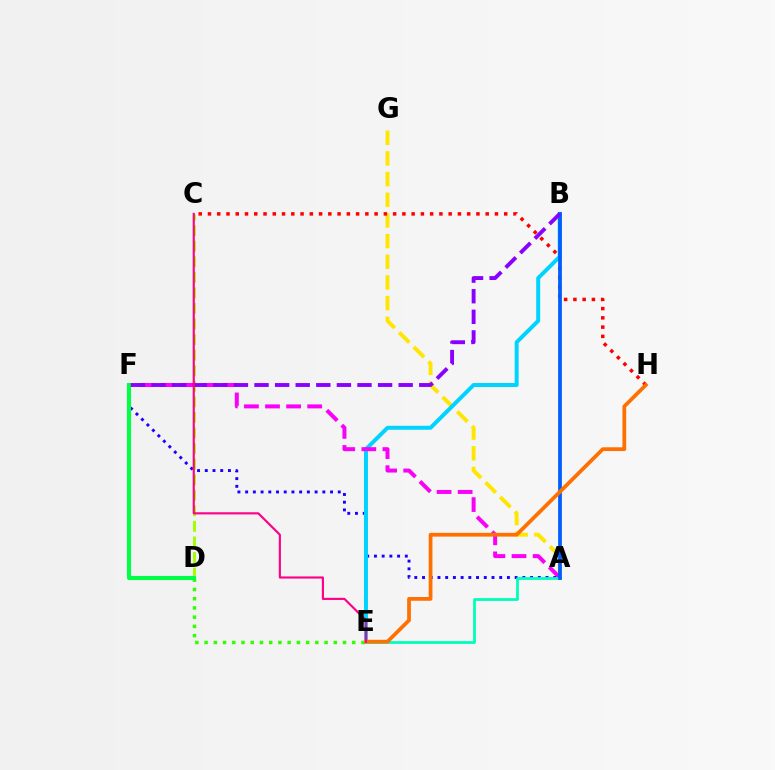{('A', 'G'): [{'color': '#ffe600', 'line_style': 'dashed', 'thickness': 2.81}], ('D', 'E'): [{'color': '#31ff00', 'line_style': 'dotted', 'thickness': 2.51}], ('A', 'F'): [{'color': '#1900ff', 'line_style': 'dotted', 'thickness': 2.1}, {'color': '#fa00f9', 'line_style': 'dashed', 'thickness': 2.86}], ('C', 'D'): [{'color': '#a2ff00', 'line_style': 'dashed', 'thickness': 2.11}], ('C', 'H'): [{'color': '#ff0000', 'line_style': 'dotted', 'thickness': 2.52}], ('B', 'E'): [{'color': '#00d3ff', 'line_style': 'solid', 'thickness': 2.86}], ('A', 'E'): [{'color': '#00ffbb', 'line_style': 'solid', 'thickness': 2.0}], ('A', 'B'): [{'color': '#005dff', 'line_style': 'solid', 'thickness': 2.69}], ('E', 'H'): [{'color': '#ff7000', 'line_style': 'solid', 'thickness': 2.71}], ('D', 'F'): [{'color': '#00ff45', 'line_style': 'solid', 'thickness': 2.96}], ('B', 'F'): [{'color': '#8a00ff', 'line_style': 'dashed', 'thickness': 2.8}], ('C', 'E'): [{'color': '#ff0088', 'line_style': 'solid', 'thickness': 1.55}]}